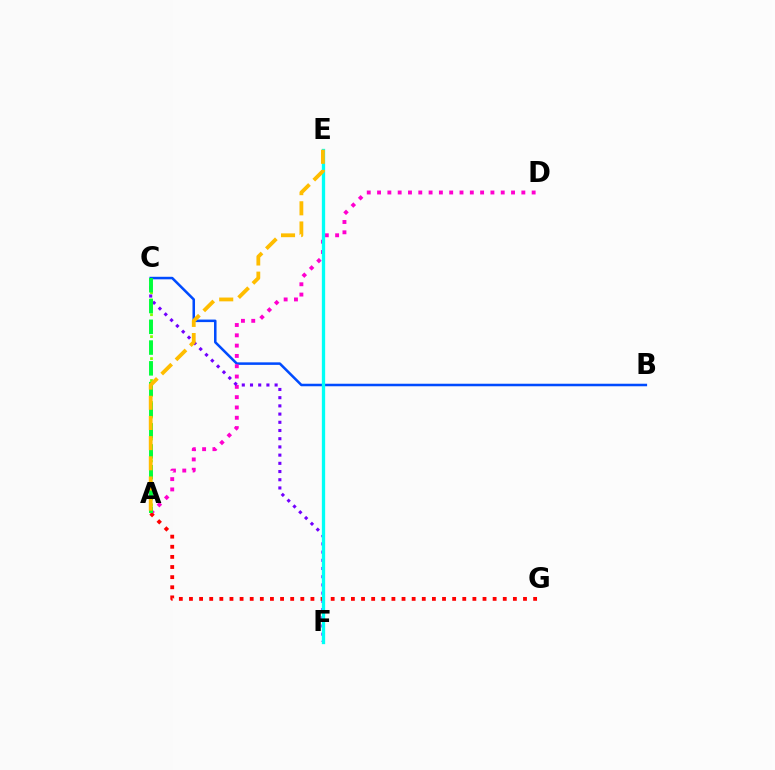{('B', 'C'): [{'color': '#004bff', 'line_style': 'solid', 'thickness': 1.82}], ('A', 'D'): [{'color': '#ff00cf', 'line_style': 'dotted', 'thickness': 2.8}], ('A', 'C'): [{'color': '#84ff00', 'line_style': 'dotted', 'thickness': 1.99}, {'color': '#00ff39', 'line_style': 'dashed', 'thickness': 2.82}], ('C', 'F'): [{'color': '#7200ff', 'line_style': 'dotted', 'thickness': 2.23}], ('A', 'G'): [{'color': '#ff0000', 'line_style': 'dotted', 'thickness': 2.75}], ('E', 'F'): [{'color': '#00fff6', 'line_style': 'solid', 'thickness': 2.38}], ('A', 'E'): [{'color': '#ffbd00', 'line_style': 'dashed', 'thickness': 2.74}]}